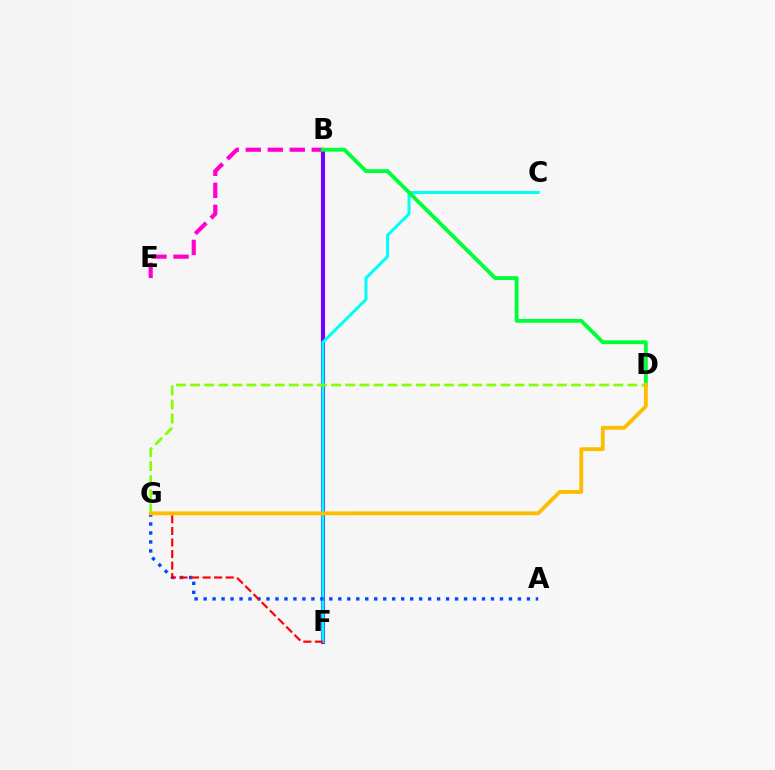{('B', 'F'): [{'color': '#7200ff', 'line_style': 'solid', 'thickness': 2.94}], ('C', 'F'): [{'color': '#00fff6', 'line_style': 'solid', 'thickness': 2.17}], ('A', 'G'): [{'color': '#004bff', 'line_style': 'dotted', 'thickness': 2.44}], ('B', 'E'): [{'color': '#ff00cf', 'line_style': 'dashed', 'thickness': 2.99}], ('B', 'D'): [{'color': '#00ff39', 'line_style': 'solid', 'thickness': 2.78}], ('D', 'G'): [{'color': '#84ff00', 'line_style': 'dashed', 'thickness': 1.92}, {'color': '#ffbd00', 'line_style': 'solid', 'thickness': 2.77}], ('F', 'G'): [{'color': '#ff0000', 'line_style': 'dashed', 'thickness': 1.57}]}